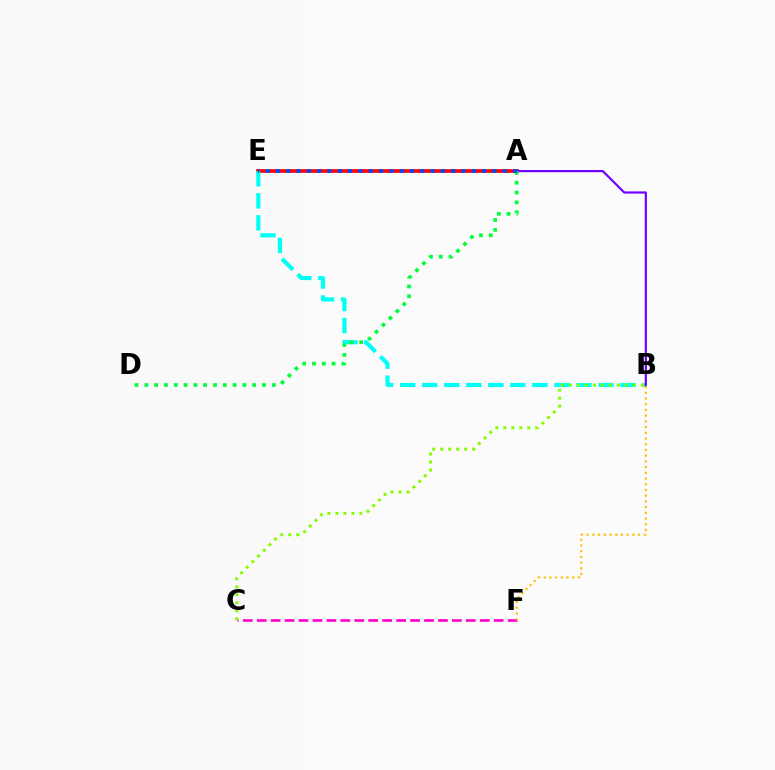{('A', 'E'): [{'color': '#ff0000', 'line_style': 'solid', 'thickness': 2.65}, {'color': '#004bff', 'line_style': 'dotted', 'thickness': 2.8}], ('B', 'E'): [{'color': '#00fff6', 'line_style': 'dashed', 'thickness': 2.99}], ('A', 'B'): [{'color': '#7200ff', 'line_style': 'solid', 'thickness': 1.58}], ('C', 'F'): [{'color': '#ff00cf', 'line_style': 'dashed', 'thickness': 1.89}], ('A', 'D'): [{'color': '#00ff39', 'line_style': 'dotted', 'thickness': 2.66}], ('B', 'F'): [{'color': '#ffbd00', 'line_style': 'dotted', 'thickness': 1.55}], ('B', 'C'): [{'color': '#84ff00', 'line_style': 'dotted', 'thickness': 2.17}]}